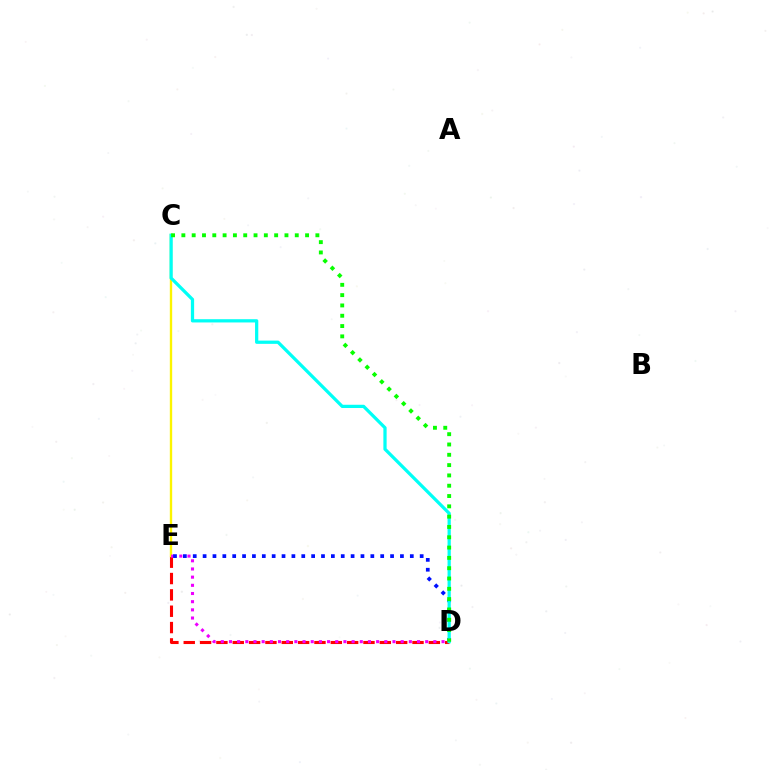{('D', 'E'): [{'color': '#ff0000', 'line_style': 'dashed', 'thickness': 2.22}, {'color': '#ee00ff', 'line_style': 'dotted', 'thickness': 2.22}, {'color': '#0010ff', 'line_style': 'dotted', 'thickness': 2.68}], ('C', 'E'): [{'color': '#fcf500', 'line_style': 'solid', 'thickness': 1.7}], ('C', 'D'): [{'color': '#00fff6', 'line_style': 'solid', 'thickness': 2.34}, {'color': '#08ff00', 'line_style': 'dotted', 'thickness': 2.8}]}